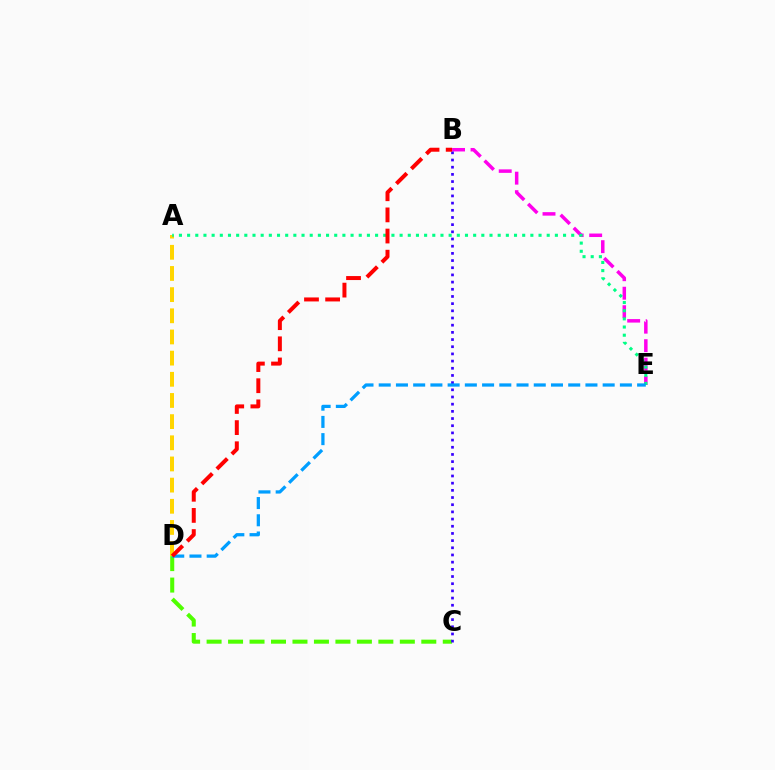{('A', 'D'): [{'color': '#ffd500', 'line_style': 'dashed', 'thickness': 2.88}], ('B', 'E'): [{'color': '#ff00ed', 'line_style': 'dashed', 'thickness': 2.51}], ('C', 'D'): [{'color': '#4fff00', 'line_style': 'dashed', 'thickness': 2.92}], ('B', 'C'): [{'color': '#3700ff', 'line_style': 'dotted', 'thickness': 1.95}], ('A', 'E'): [{'color': '#00ff86', 'line_style': 'dotted', 'thickness': 2.22}], ('D', 'E'): [{'color': '#009eff', 'line_style': 'dashed', 'thickness': 2.34}], ('B', 'D'): [{'color': '#ff0000', 'line_style': 'dashed', 'thickness': 2.87}]}